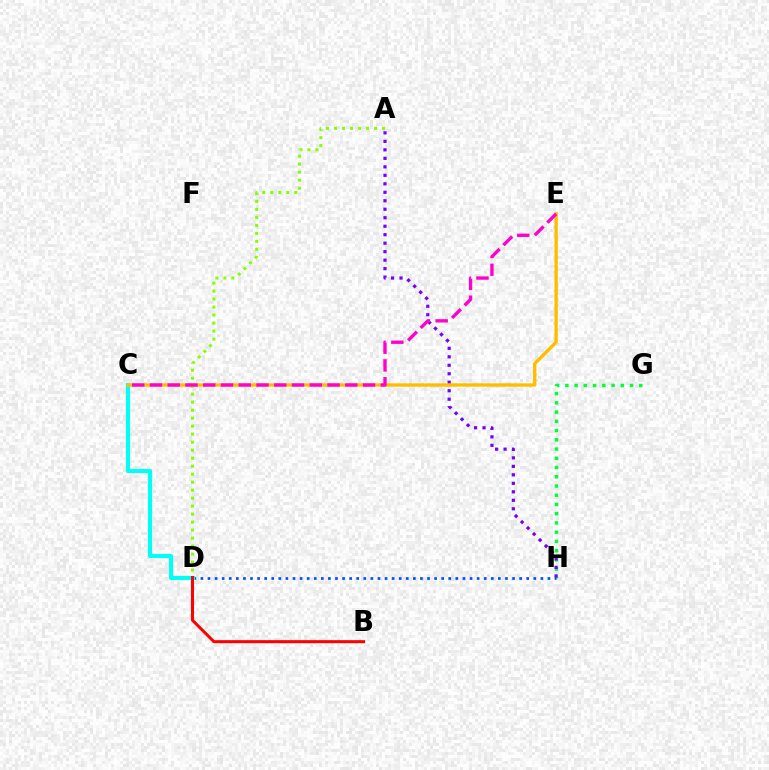{('A', 'D'): [{'color': '#84ff00', 'line_style': 'dotted', 'thickness': 2.17}], ('G', 'H'): [{'color': '#00ff39', 'line_style': 'dotted', 'thickness': 2.51}], ('D', 'H'): [{'color': '#004bff', 'line_style': 'dotted', 'thickness': 1.92}], ('C', 'D'): [{'color': '#00fff6', 'line_style': 'solid', 'thickness': 2.99}], ('B', 'D'): [{'color': '#ff0000', 'line_style': 'solid', 'thickness': 2.18}], ('A', 'H'): [{'color': '#7200ff', 'line_style': 'dotted', 'thickness': 2.31}], ('C', 'E'): [{'color': '#ffbd00', 'line_style': 'solid', 'thickness': 2.42}, {'color': '#ff00cf', 'line_style': 'dashed', 'thickness': 2.41}]}